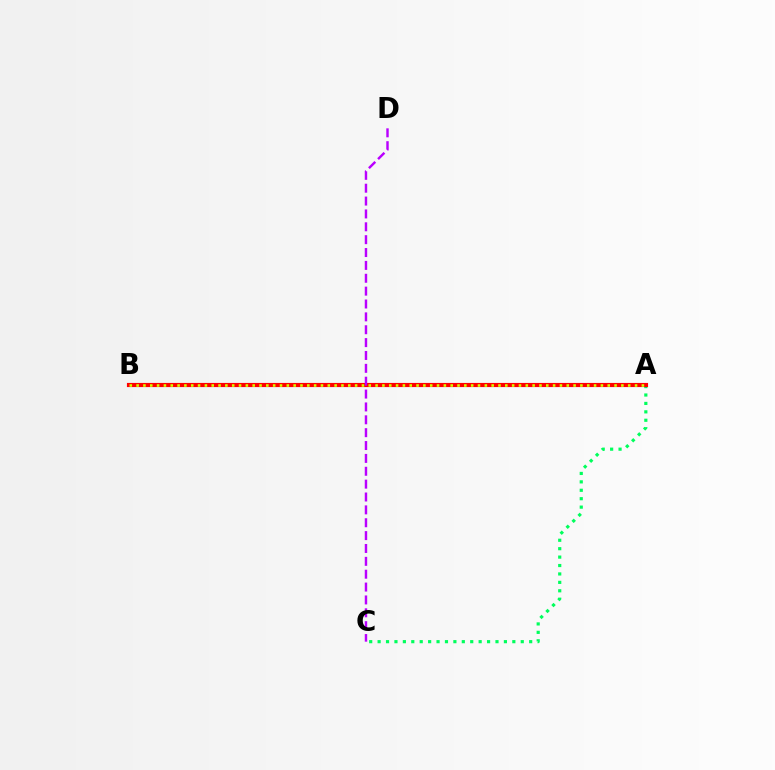{('A', 'B'): [{'color': '#0074ff', 'line_style': 'dotted', 'thickness': 2.19}, {'color': '#ff0000', 'line_style': 'solid', 'thickness': 2.98}, {'color': '#d1ff00', 'line_style': 'dotted', 'thickness': 1.86}], ('A', 'C'): [{'color': '#00ff5c', 'line_style': 'dotted', 'thickness': 2.29}], ('C', 'D'): [{'color': '#b900ff', 'line_style': 'dashed', 'thickness': 1.75}]}